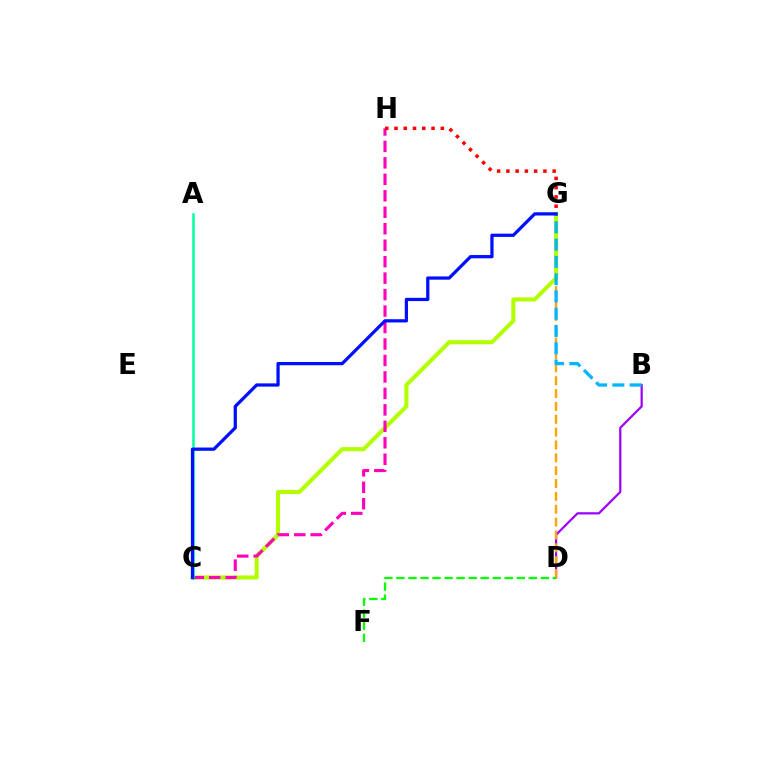{('B', 'D'): [{'color': '#9b00ff', 'line_style': 'solid', 'thickness': 1.59}], ('D', 'G'): [{'color': '#ffa500', 'line_style': 'dashed', 'thickness': 1.75}], ('C', 'G'): [{'color': '#b3ff00', 'line_style': 'solid', 'thickness': 2.93}, {'color': '#0010ff', 'line_style': 'solid', 'thickness': 2.34}], ('C', 'H'): [{'color': '#ff00bd', 'line_style': 'dashed', 'thickness': 2.24}], ('B', 'G'): [{'color': '#00b5ff', 'line_style': 'dashed', 'thickness': 2.35}], ('A', 'C'): [{'color': '#00ff9d', 'line_style': 'solid', 'thickness': 1.8}], ('D', 'F'): [{'color': '#08ff00', 'line_style': 'dashed', 'thickness': 1.63}], ('G', 'H'): [{'color': '#ff0000', 'line_style': 'dotted', 'thickness': 2.52}]}